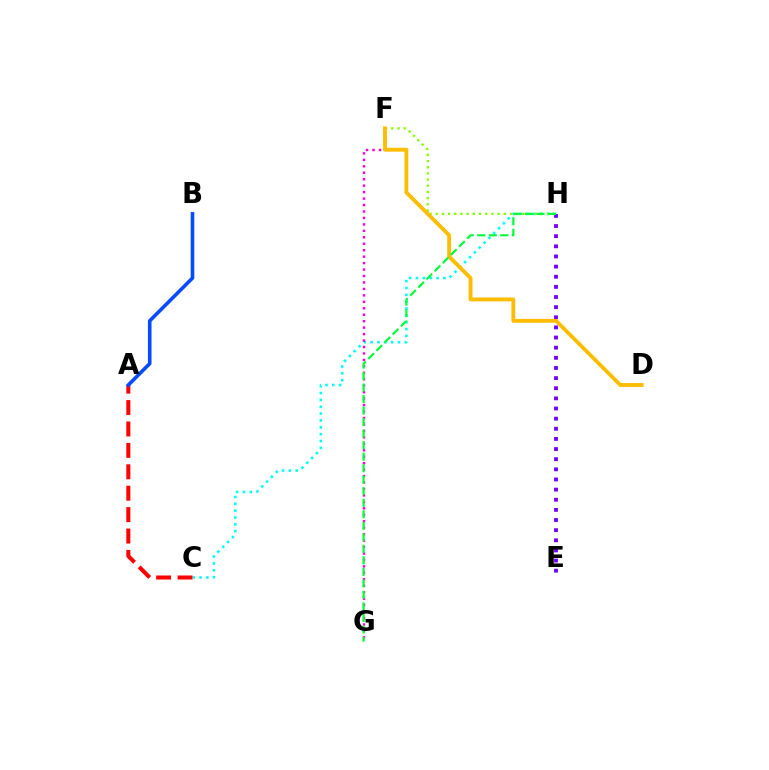{('C', 'H'): [{'color': '#00fff6', 'line_style': 'dotted', 'thickness': 1.86}], ('F', 'G'): [{'color': '#ff00cf', 'line_style': 'dotted', 'thickness': 1.75}], ('E', 'H'): [{'color': '#7200ff', 'line_style': 'dotted', 'thickness': 2.75}], ('F', 'H'): [{'color': '#84ff00', 'line_style': 'dotted', 'thickness': 1.68}], ('A', 'C'): [{'color': '#ff0000', 'line_style': 'dashed', 'thickness': 2.91}], ('A', 'B'): [{'color': '#004bff', 'line_style': 'solid', 'thickness': 2.59}], ('D', 'F'): [{'color': '#ffbd00', 'line_style': 'solid', 'thickness': 2.78}], ('G', 'H'): [{'color': '#00ff39', 'line_style': 'dashed', 'thickness': 1.56}]}